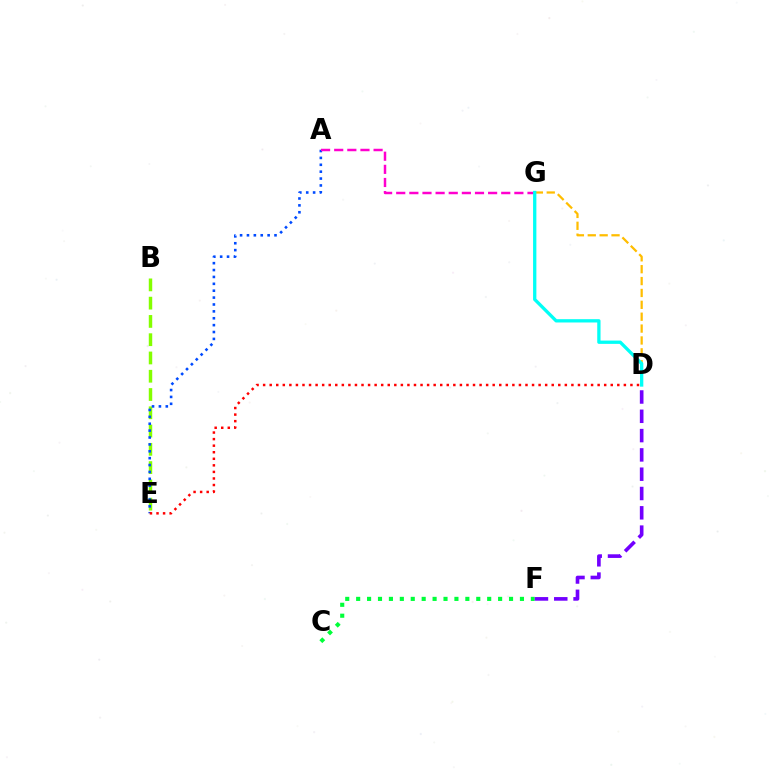{('C', 'F'): [{'color': '#00ff39', 'line_style': 'dotted', 'thickness': 2.97}], ('B', 'E'): [{'color': '#84ff00', 'line_style': 'dashed', 'thickness': 2.48}], ('A', 'E'): [{'color': '#004bff', 'line_style': 'dotted', 'thickness': 1.87}], ('D', 'F'): [{'color': '#7200ff', 'line_style': 'dashed', 'thickness': 2.62}], ('D', 'G'): [{'color': '#ffbd00', 'line_style': 'dashed', 'thickness': 1.61}, {'color': '#00fff6', 'line_style': 'solid', 'thickness': 2.38}], ('A', 'G'): [{'color': '#ff00cf', 'line_style': 'dashed', 'thickness': 1.78}], ('D', 'E'): [{'color': '#ff0000', 'line_style': 'dotted', 'thickness': 1.78}]}